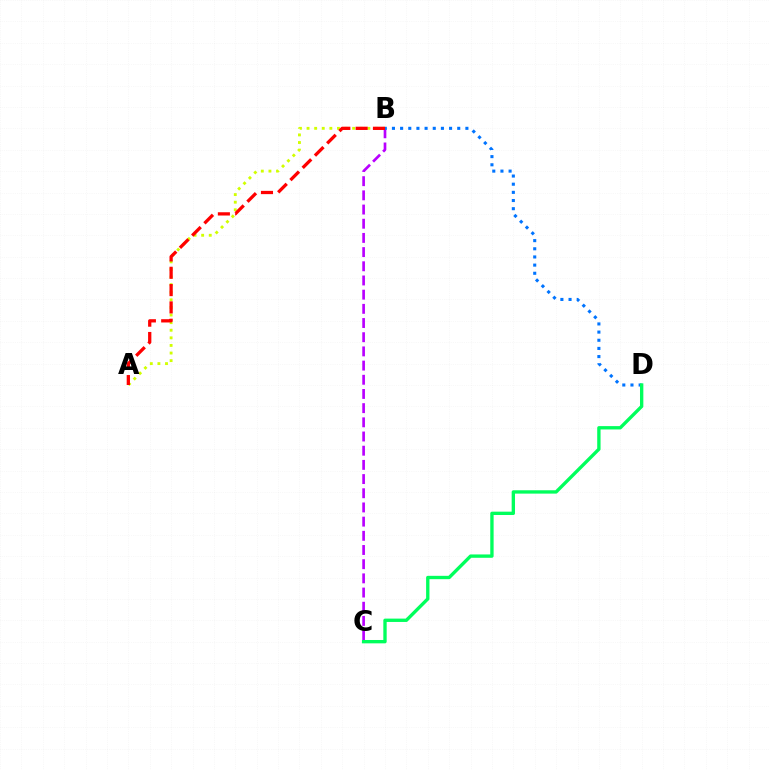{('A', 'B'): [{'color': '#d1ff00', 'line_style': 'dotted', 'thickness': 2.06}, {'color': '#ff0000', 'line_style': 'dashed', 'thickness': 2.35}], ('B', 'C'): [{'color': '#b900ff', 'line_style': 'dashed', 'thickness': 1.93}], ('B', 'D'): [{'color': '#0074ff', 'line_style': 'dotted', 'thickness': 2.22}], ('C', 'D'): [{'color': '#00ff5c', 'line_style': 'solid', 'thickness': 2.41}]}